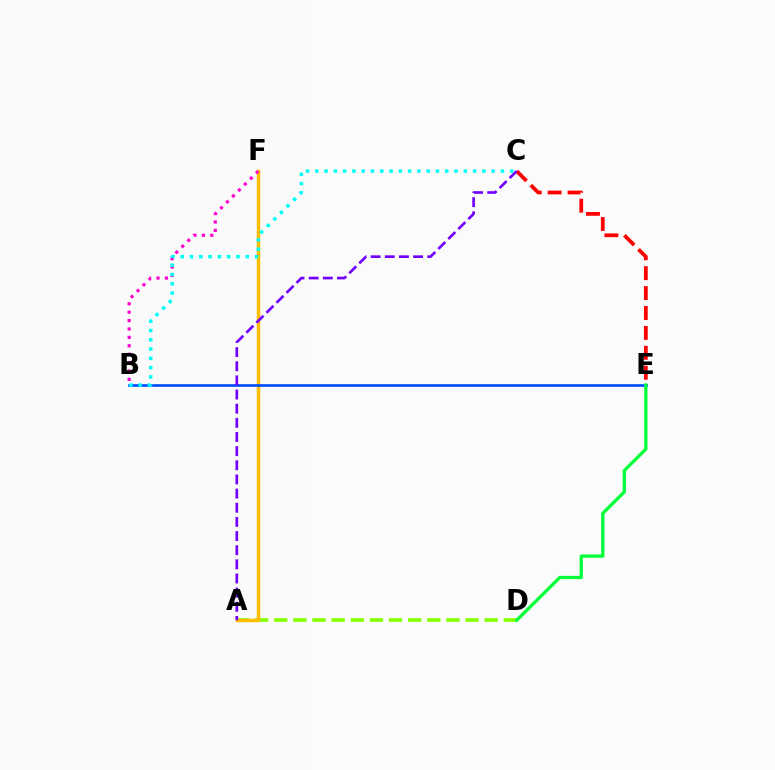{('A', 'D'): [{'color': '#84ff00', 'line_style': 'dashed', 'thickness': 2.6}], ('A', 'F'): [{'color': '#ffbd00', 'line_style': 'solid', 'thickness': 2.5}], ('B', 'F'): [{'color': '#ff00cf', 'line_style': 'dotted', 'thickness': 2.28}], ('C', 'E'): [{'color': '#ff0000', 'line_style': 'dashed', 'thickness': 2.71}], ('B', 'E'): [{'color': '#004bff', 'line_style': 'solid', 'thickness': 1.91}], ('D', 'E'): [{'color': '#00ff39', 'line_style': 'solid', 'thickness': 2.36}], ('A', 'C'): [{'color': '#7200ff', 'line_style': 'dashed', 'thickness': 1.92}], ('B', 'C'): [{'color': '#00fff6', 'line_style': 'dotted', 'thickness': 2.52}]}